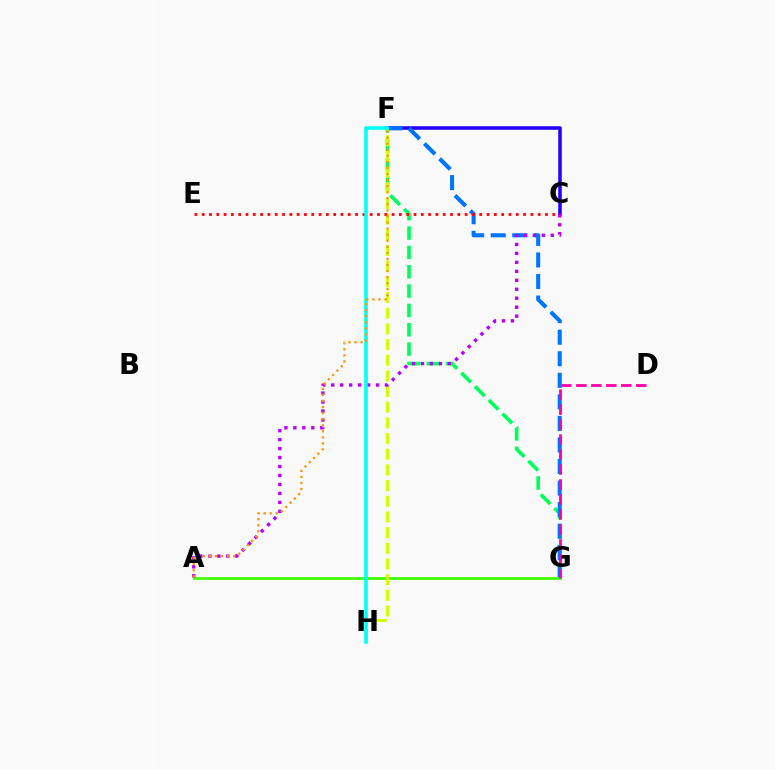{('C', 'F'): [{'color': '#2500ff', 'line_style': 'solid', 'thickness': 2.56}], ('F', 'G'): [{'color': '#00ff5c', 'line_style': 'dashed', 'thickness': 2.63}, {'color': '#0074ff', 'line_style': 'dashed', 'thickness': 2.93}], ('A', 'G'): [{'color': '#3dff00', 'line_style': 'solid', 'thickness': 1.96}], ('F', 'H'): [{'color': '#d1ff00', 'line_style': 'dashed', 'thickness': 2.13}, {'color': '#00fff6', 'line_style': 'solid', 'thickness': 2.57}], ('C', 'E'): [{'color': '#ff0000', 'line_style': 'dotted', 'thickness': 1.98}], ('D', 'G'): [{'color': '#ff00ac', 'line_style': 'dashed', 'thickness': 2.04}], ('A', 'C'): [{'color': '#b900ff', 'line_style': 'dotted', 'thickness': 2.43}], ('A', 'F'): [{'color': '#ff9400', 'line_style': 'dotted', 'thickness': 1.65}]}